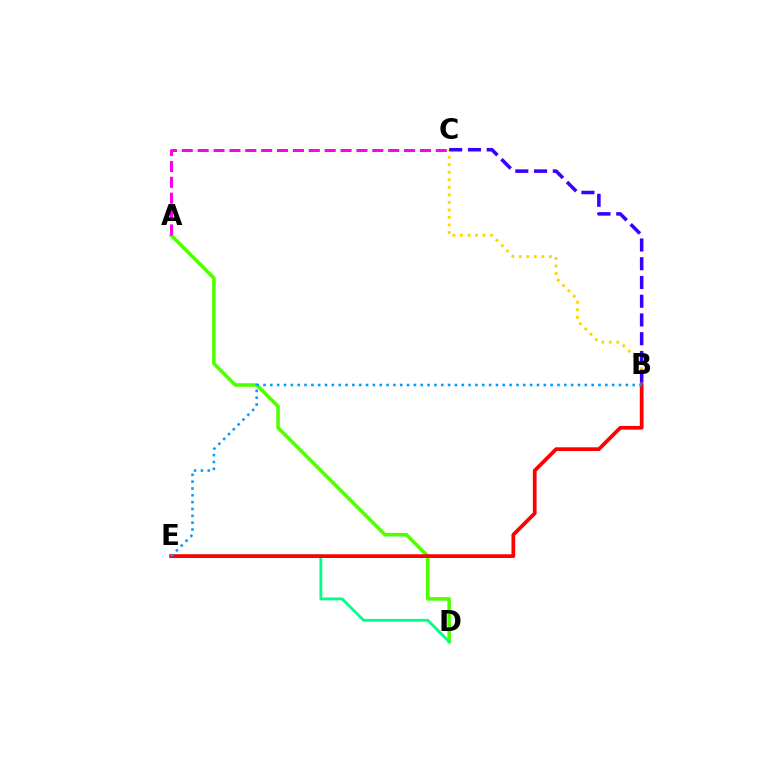{('A', 'D'): [{'color': '#4fff00', 'line_style': 'solid', 'thickness': 2.56}], ('B', 'C'): [{'color': '#ffd500', 'line_style': 'dotted', 'thickness': 2.04}, {'color': '#3700ff', 'line_style': 'dashed', 'thickness': 2.55}], ('D', 'E'): [{'color': '#00ff86', 'line_style': 'solid', 'thickness': 2.03}], ('B', 'E'): [{'color': '#ff0000', 'line_style': 'solid', 'thickness': 2.69}, {'color': '#009eff', 'line_style': 'dotted', 'thickness': 1.86}], ('A', 'C'): [{'color': '#ff00ed', 'line_style': 'dashed', 'thickness': 2.16}]}